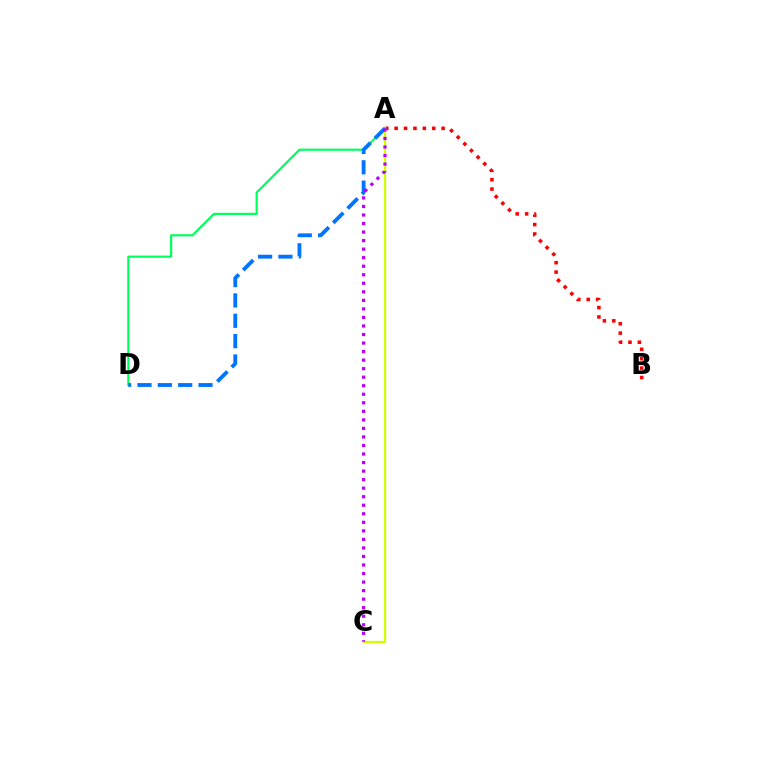{('A', 'B'): [{'color': '#ff0000', 'line_style': 'dotted', 'thickness': 2.55}], ('A', 'C'): [{'color': '#d1ff00', 'line_style': 'solid', 'thickness': 1.64}, {'color': '#b900ff', 'line_style': 'dotted', 'thickness': 2.32}], ('A', 'D'): [{'color': '#00ff5c', 'line_style': 'solid', 'thickness': 1.57}, {'color': '#0074ff', 'line_style': 'dashed', 'thickness': 2.77}]}